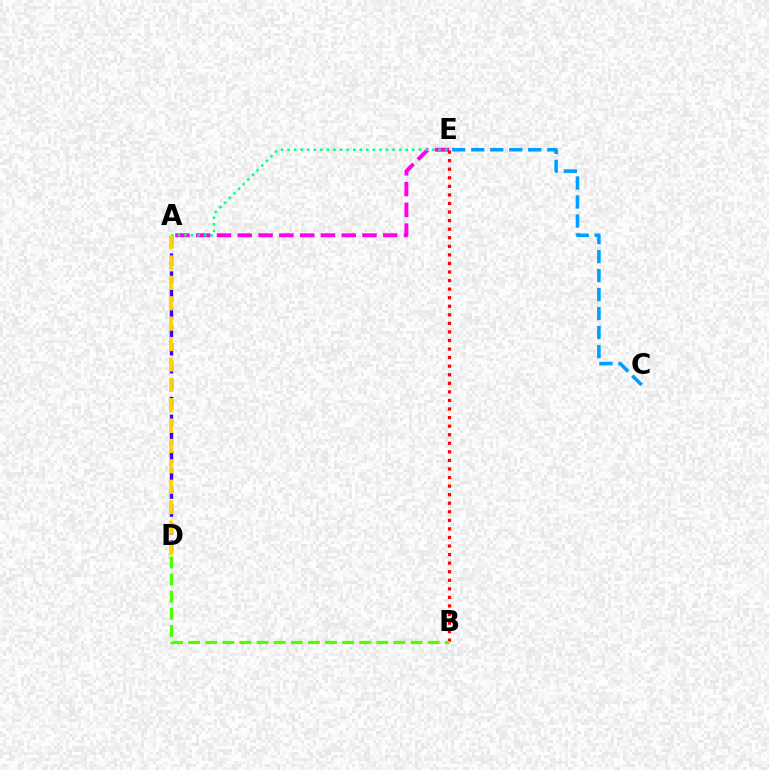{('A', 'D'): [{'color': '#3700ff', 'line_style': 'dashed', 'thickness': 2.43}, {'color': '#ffd500', 'line_style': 'dashed', 'thickness': 2.77}], ('A', 'E'): [{'color': '#ff00ed', 'line_style': 'dashed', 'thickness': 2.82}, {'color': '#00ff86', 'line_style': 'dotted', 'thickness': 1.78}], ('C', 'E'): [{'color': '#009eff', 'line_style': 'dashed', 'thickness': 2.58}], ('B', 'E'): [{'color': '#ff0000', 'line_style': 'dotted', 'thickness': 2.33}], ('B', 'D'): [{'color': '#4fff00', 'line_style': 'dashed', 'thickness': 2.32}]}